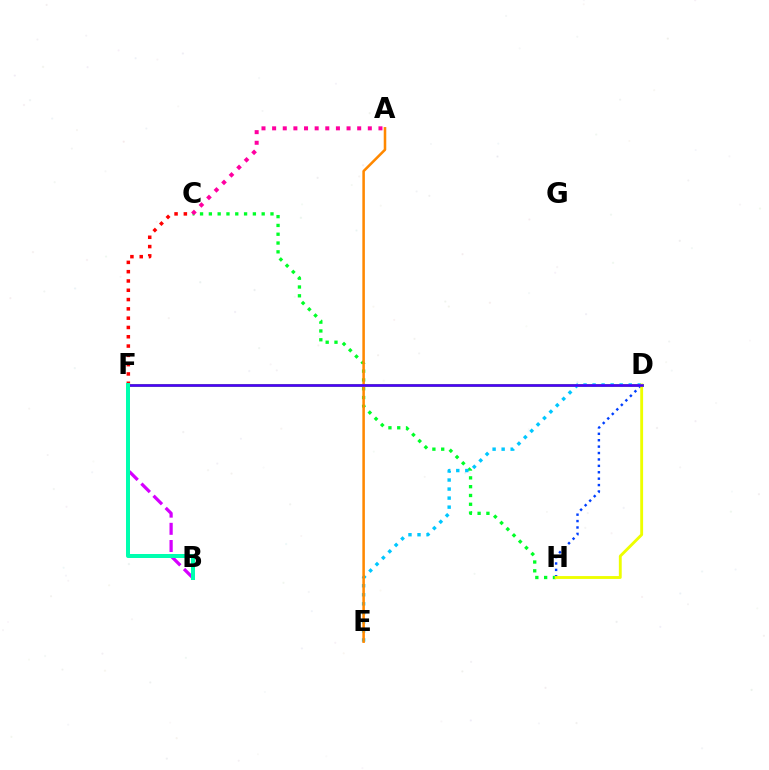{('C', 'H'): [{'color': '#00ff27', 'line_style': 'dotted', 'thickness': 2.39}], ('D', 'F'): [{'color': '#66ff00', 'line_style': 'solid', 'thickness': 2.18}, {'color': '#4f00ff', 'line_style': 'solid', 'thickness': 1.91}], ('D', 'H'): [{'color': '#003fff', 'line_style': 'dotted', 'thickness': 1.74}, {'color': '#eeff00', 'line_style': 'solid', 'thickness': 2.07}], ('B', 'F'): [{'color': '#d600ff', 'line_style': 'dashed', 'thickness': 2.33}, {'color': '#00ffaf', 'line_style': 'solid', 'thickness': 2.87}], ('D', 'E'): [{'color': '#00c7ff', 'line_style': 'dotted', 'thickness': 2.46}], ('A', 'E'): [{'color': '#ff8800', 'line_style': 'solid', 'thickness': 1.83}], ('C', 'F'): [{'color': '#ff0000', 'line_style': 'dotted', 'thickness': 2.53}], ('A', 'C'): [{'color': '#ff00a0', 'line_style': 'dotted', 'thickness': 2.89}]}